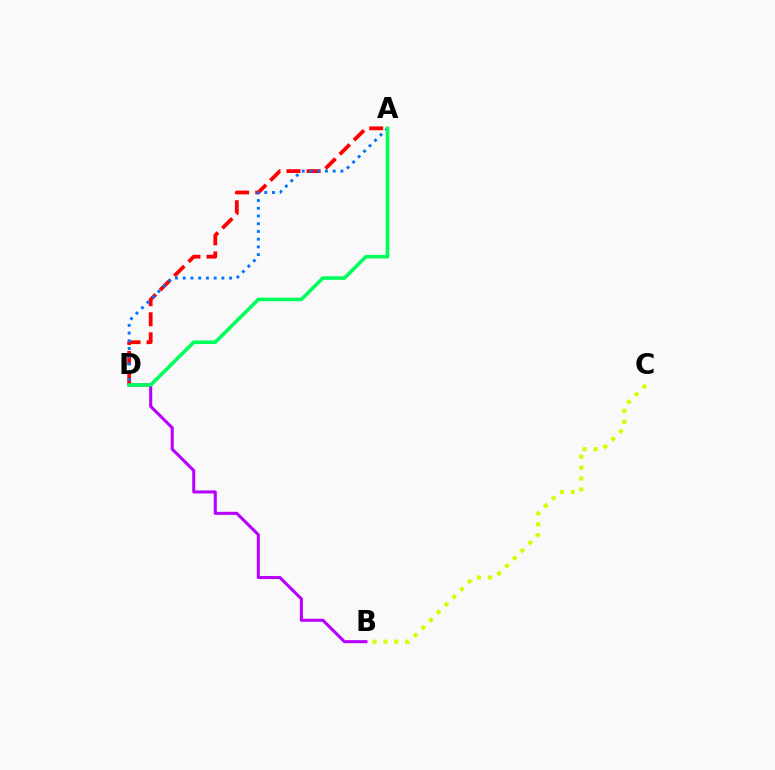{('A', 'D'): [{'color': '#ff0000', 'line_style': 'dashed', 'thickness': 2.73}, {'color': '#0074ff', 'line_style': 'dotted', 'thickness': 2.1}, {'color': '#00ff5c', 'line_style': 'solid', 'thickness': 2.58}], ('B', 'D'): [{'color': '#b900ff', 'line_style': 'solid', 'thickness': 2.2}], ('B', 'C'): [{'color': '#d1ff00', 'line_style': 'dotted', 'thickness': 2.96}]}